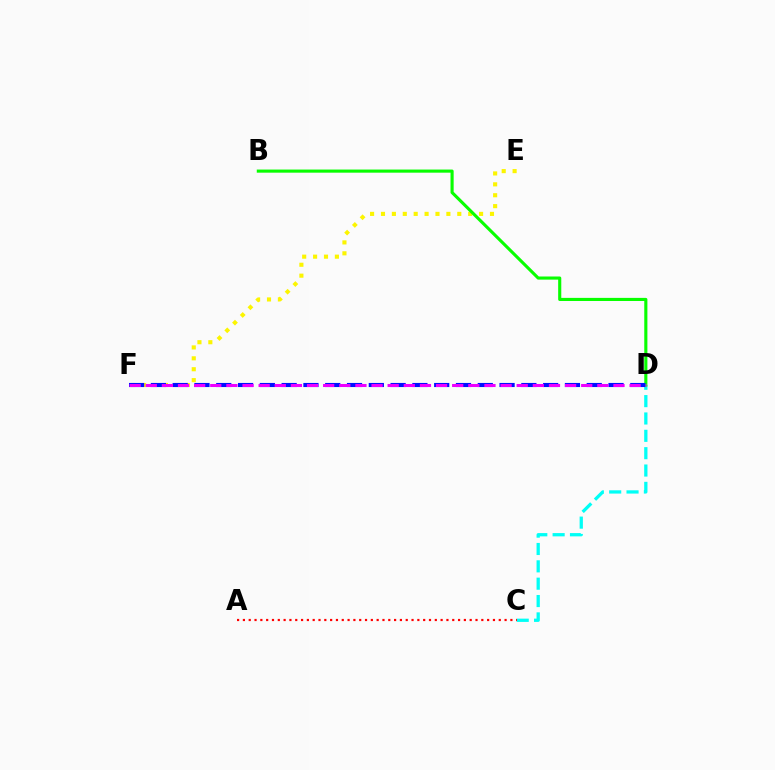{('E', 'F'): [{'color': '#fcf500', 'line_style': 'dotted', 'thickness': 2.96}], ('C', 'D'): [{'color': '#00fff6', 'line_style': 'dashed', 'thickness': 2.36}], ('B', 'D'): [{'color': '#08ff00', 'line_style': 'solid', 'thickness': 2.25}], ('A', 'C'): [{'color': '#ff0000', 'line_style': 'dotted', 'thickness': 1.58}], ('D', 'F'): [{'color': '#0010ff', 'line_style': 'dashed', 'thickness': 2.96}, {'color': '#ee00ff', 'line_style': 'dashed', 'thickness': 2.19}]}